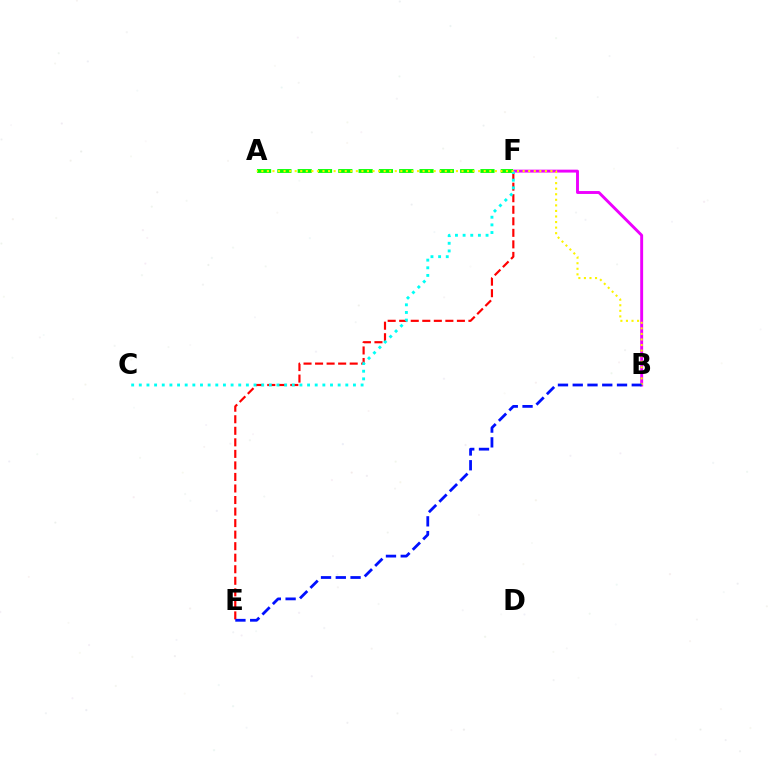{('E', 'F'): [{'color': '#ff0000', 'line_style': 'dashed', 'thickness': 1.57}], ('B', 'F'): [{'color': '#ee00ff', 'line_style': 'solid', 'thickness': 2.1}], ('A', 'F'): [{'color': '#08ff00', 'line_style': 'dashed', 'thickness': 2.76}], ('C', 'F'): [{'color': '#00fff6', 'line_style': 'dotted', 'thickness': 2.08}], ('A', 'B'): [{'color': '#fcf500', 'line_style': 'dotted', 'thickness': 1.51}], ('B', 'E'): [{'color': '#0010ff', 'line_style': 'dashed', 'thickness': 2.01}]}